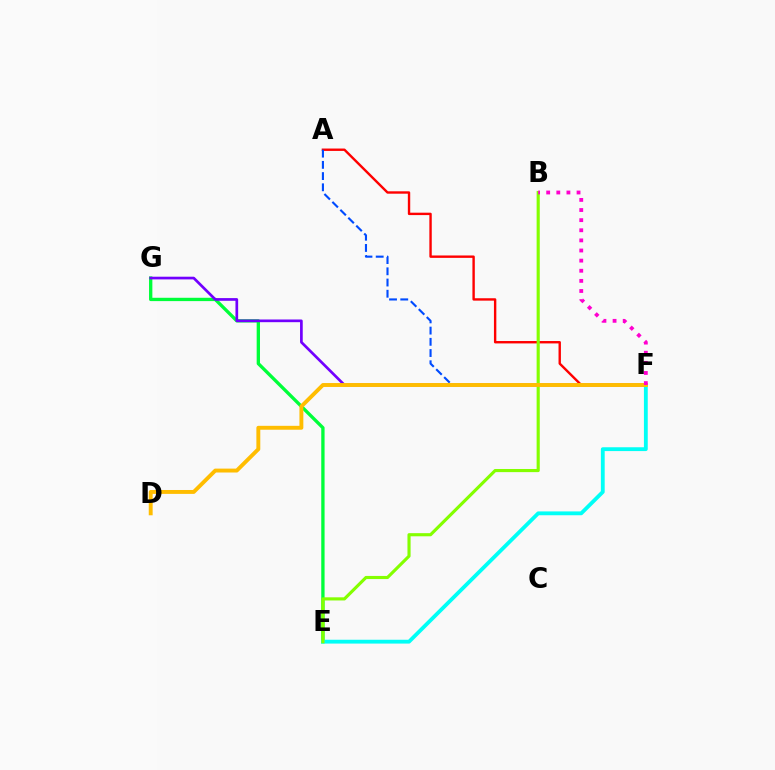{('A', 'F'): [{'color': '#ff0000', 'line_style': 'solid', 'thickness': 1.72}, {'color': '#004bff', 'line_style': 'dashed', 'thickness': 1.52}], ('E', 'G'): [{'color': '#00ff39', 'line_style': 'solid', 'thickness': 2.39}], ('F', 'G'): [{'color': '#7200ff', 'line_style': 'solid', 'thickness': 1.94}], ('E', 'F'): [{'color': '#00fff6', 'line_style': 'solid', 'thickness': 2.75}], ('B', 'E'): [{'color': '#84ff00', 'line_style': 'solid', 'thickness': 2.26}], ('D', 'F'): [{'color': '#ffbd00', 'line_style': 'solid', 'thickness': 2.81}], ('B', 'F'): [{'color': '#ff00cf', 'line_style': 'dotted', 'thickness': 2.75}]}